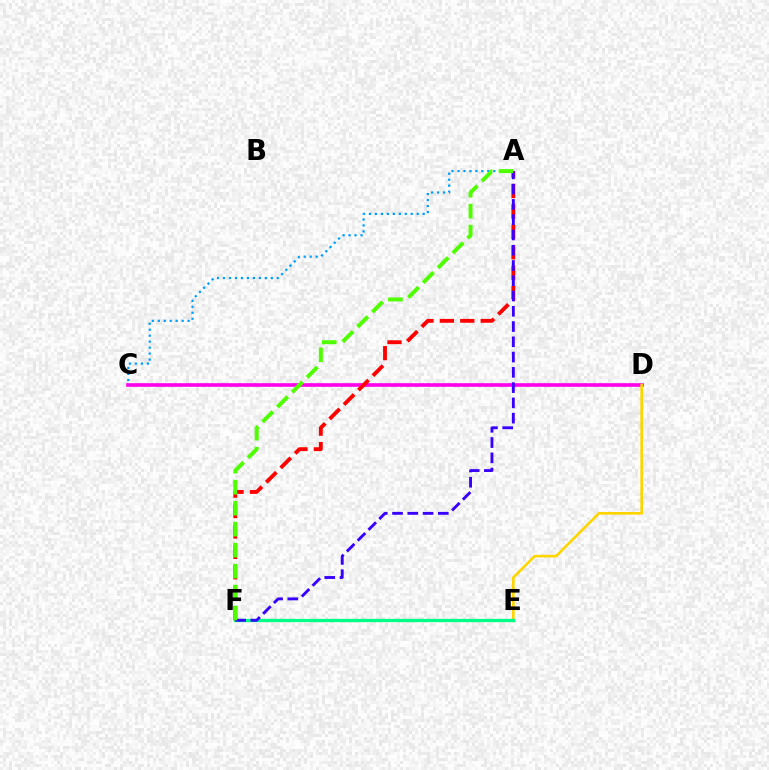{('C', 'D'): [{'color': '#ff00ed', 'line_style': 'solid', 'thickness': 2.62}], ('D', 'E'): [{'color': '#ffd500', 'line_style': 'solid', 'thickness': 1.9}], ('E', 'F'): [{'color': '#00ff86', 'line_style': 'solid', 'thickness': 2.39}], ('A', 'F'): [{'color': '#ff0000', 'line_style': 'dashed', 'thickness': 2.77}, {'color': '#3700ff', 'line_style': 'dashed', 'thickness': 2.07}, {'color': '#4fff00', 'line_style': 'dashed', 'thickness': 2.85}], ('A', 'C'): [{'color': '#009eff', 'line_style': 'dotted', 'thickness': 1.62}]}